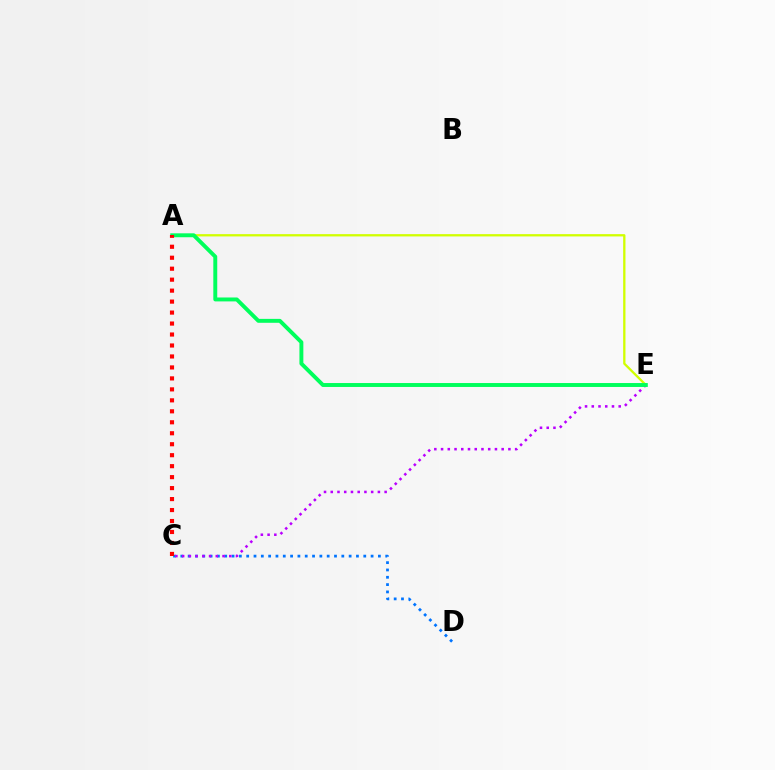{('A', 'E'): [{'color': '#d1ff00', 'line_style': 'solid', 'thickness': 1.65}, {'color': '#00ff5c', 'line_style': 'solid', 'thickness': 2.82}], ('C', 'D'): [{'color': '#0074ff', 'line_style': 'dotted', 'thickness': 1.99}], ('C', 'E'): [{'color': '#b900ff', 'line_style': 'dotted', 'thickness': 1.83}], ('A', 'C'): [{'color': '#ff0000', 'line_style': 'dotted', 'thickness': 2.98}]}